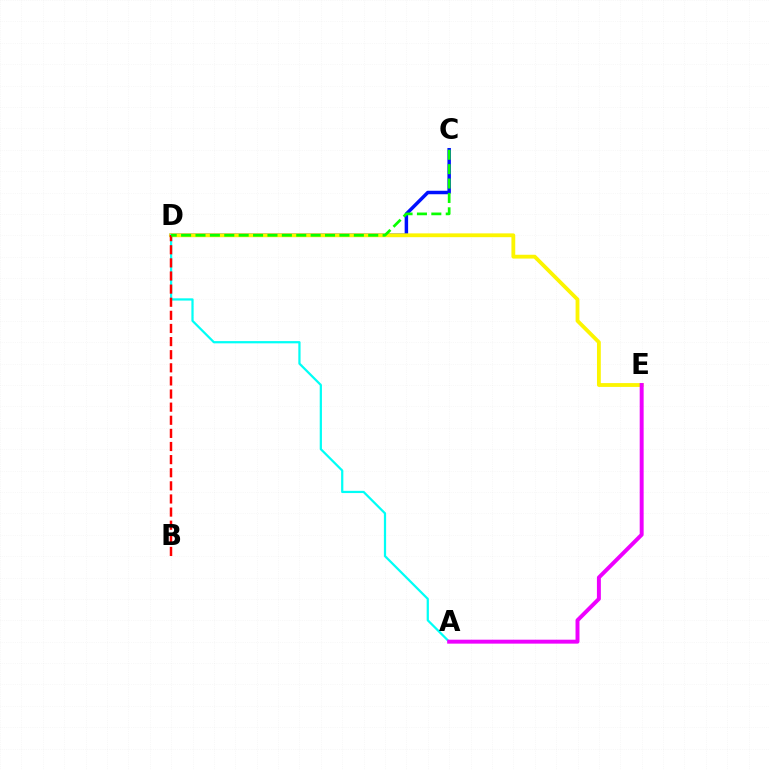{('C', 'D'): [{'color': '#0010ff', 'line_style': 'solid', 'thickness': 2.5}, {'color': '#08ff00', 'line_style': 'dashed', 'thickness': 1.96}], ('D', 'E'): [{'color': '#fcf500', 'line_style': 'solid', 'thickness': 2.75}], ('A', 'D'): [{'color': '#00fff6', 'line_style': 'solid', 'thickness': 1.61}], ('B', 'D'): [{'color': '#ff0000', 'line_style': 'dashed', 'thickness': 1.78}], ('A', 'E'): [{'color': '#ee00ff', 'line_style': 'solid', 'thickness': 2.84}]}